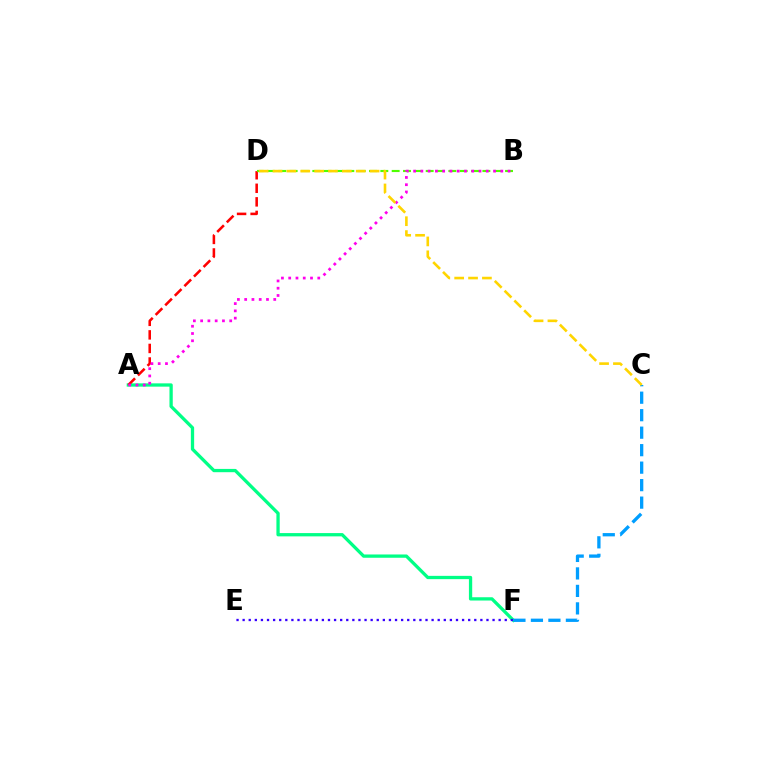{('A', 'F'): [{'color': '#00ff86', 'line_style': 'solid', 'thickness': 2.37}], ('A', 'D'): [{'color': '#ff0000', 'line_style': 'dashed', 'thickness': 1.84}], ('C', 'F'): [{'color': '#009eff', 'line_style': 'dashed', 'thickness': 2.38}], ('B', 'D'): [{'color': '#4fff00', 'line_style': 'dashed', 'thickness': 1.54}], ('E', 'F'): [{'color': '#3700ff', 'line_style': 'dotted', 'thickness': 1.66}], ('A', 'B'): [{'color': '#ff00ed', 'line_style': 'dotted', 'thickness': 1.97}], ('C', 'D'): [{'color': '#ffd500', 'line_style': 'dashed', 'thickness': 1.88}]}